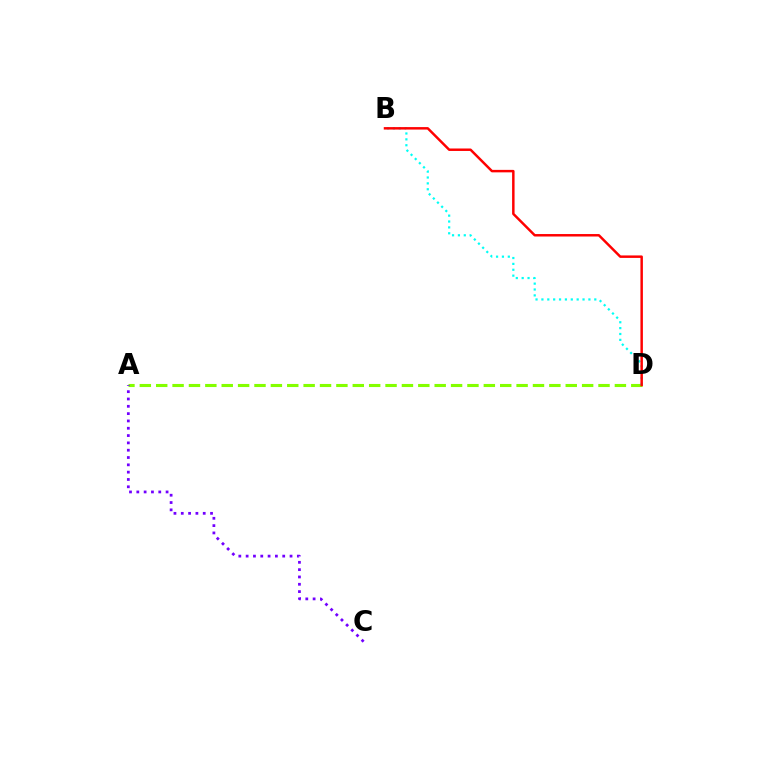{('A', 'D'): [{'color': '#84ff00', 'line_style': 'dashed', 'thickness': 2.23}], ('B', 'D'): [{'color': '#00fff6', 'line_style': 'dotted', 'thickness': 1.6}, {'color': '#ff0000', 'line_style': 'solid', 'thickness': 1.78}], ('A', 'C'): [{'color': '#7200ff', 'line_style': 'dotted', 'thickness': 1.99}]}